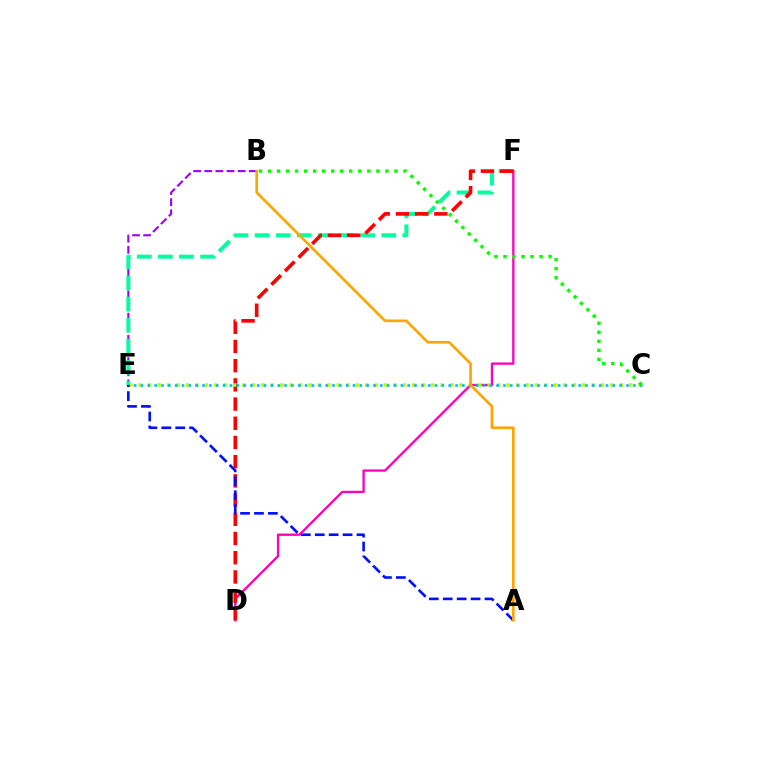{('B', 'E'): [{'color': '#9b00ff', 'line_style': 'dashed', 'thickness': 1.51}], ('E', 'F'): [{'color': '#00ff9d', 'line_style': 'dashed', 'thickness': 2.87}], ('D', 'F'): [{'color': '#ff00bd', 'line_style': 'solid', 'thickness': 1.68}, {'color': '#ff0000', 'line_style': 'dashed', 'thickness': 2.61}], ('C', 'E'): [{'color': '#b3ff00', 'line_style': 'dotted', 'thickness': 2.56}, {'color': '#00b5ff', 'line_style': 'dotted', 'thickness': 1.86}], ('A', 'E'): [{'color': '#0010ff', 'line_style': 'dashed', 'thickness': 1.89}], ('A', 'B'): [{'color': '#ffa500', 'line_style': 'solid', 'thickness': 1.91}], ('B', 'C'): [{'color': '#08ff00', 'line_style': 'dotted', 'thickness': 2.45}]}